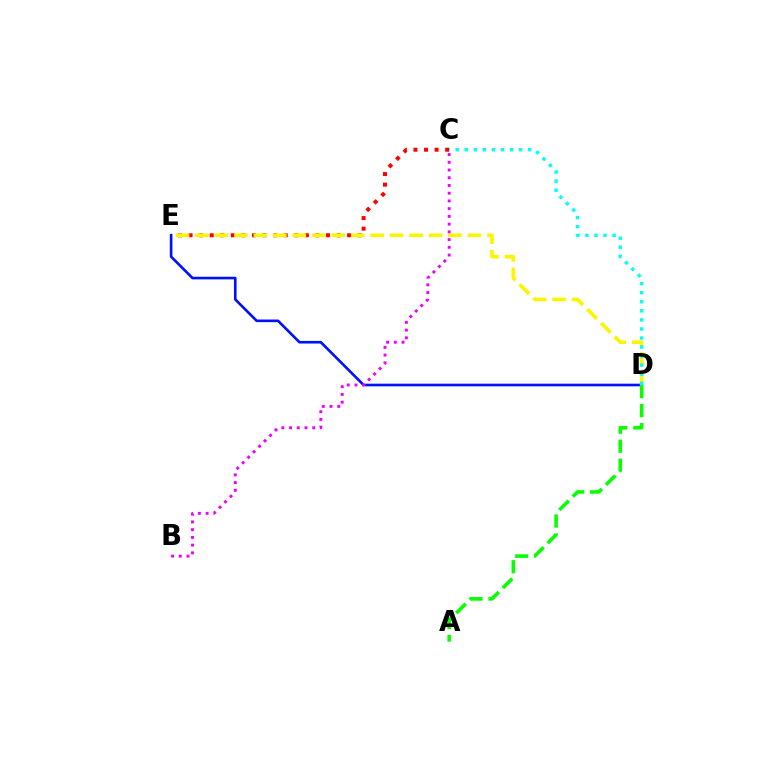{('C', 'E'): [{'color': '#ff0000', 'line_style': 'dotted', 'thickness': 2.87}], ('D', 'E'): [{'color': '#0010ff', 'line_style': 'solid', 'thickness': 1.89}, {'color': '#fcf500', 'line_style': 'dashed', 'thickness': 2.64}], ('A', 'D'): [{'color': '#08ff00', 'line_style': 'dashed', 'thickness': 2.58}], ('C', 'D'): [{'color': '#00fff6', 'line_style': 'dotted', 'thickness': 2.46}], ('B', 'C'): [{'color': '#ee00ff', 'line_style': 'dotted', 'thickness': 2.1}]}